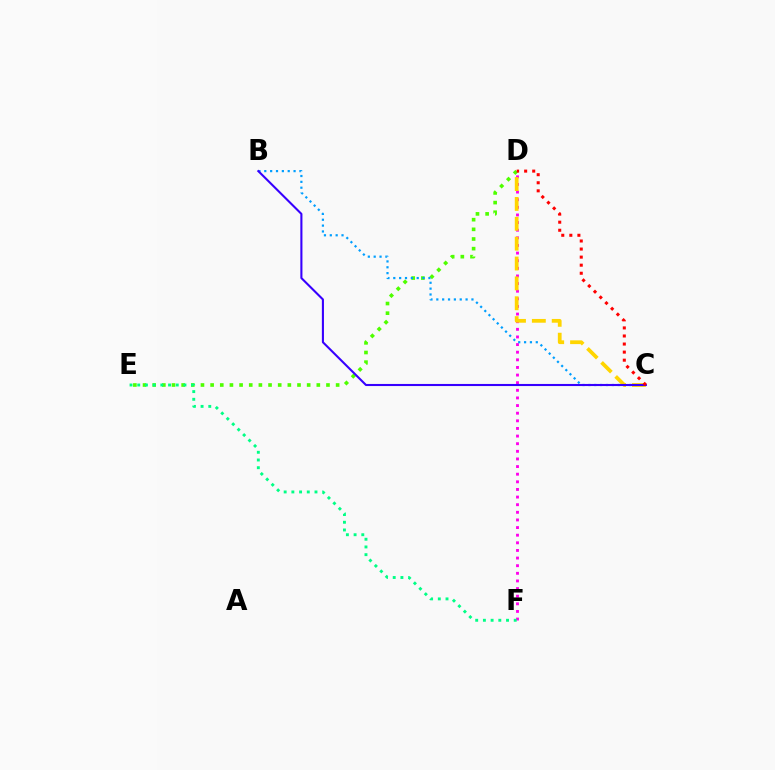{('D', 'F'): [{'color': '#ff00ed', 'line_style': 'dotted', 'thickness': 2.07}], ('D', 'E'): [{'color': '#4fff00', 'line_style': 'dotted', 'thickness': 2.62}], ('E', 'F'): [{'color': '#00ff86', 'line_style': 'dotted', 'thickness': 2.09}], ('B', 'C'): [{'color': '#009eff', 'line_style': 'dotted', 'thickness': 1.59}, {'color': '#3700ff', 'line_style': 'solid', 'thickness': 1.51}], ('C', 'D'): [{'color': '#ffd500', 'line_style': 'dashed', 'thickness': 2.7}, {'color': '#ff0000', 'line_style': 'dotted', 'thickness': 2.19}]}